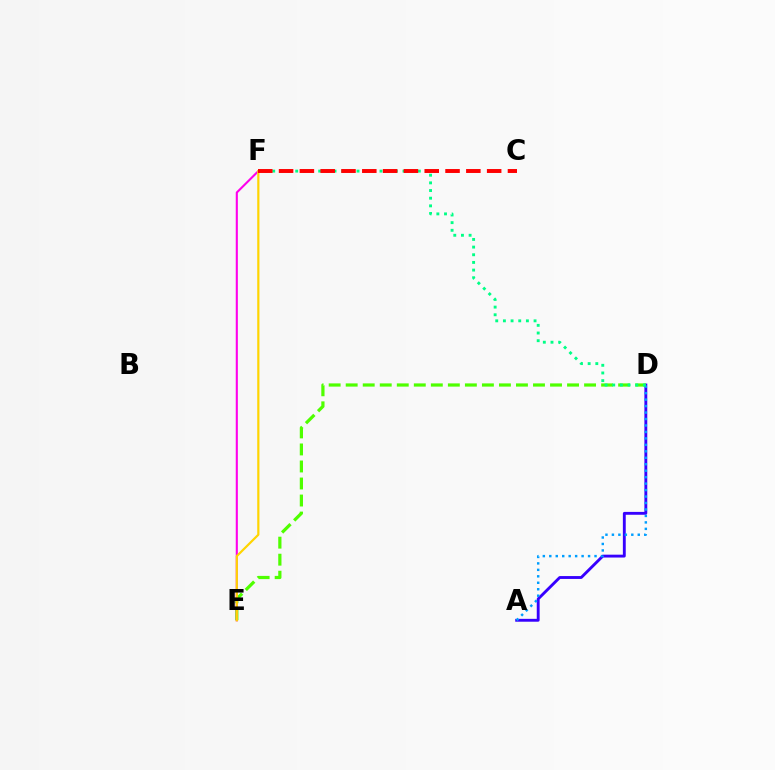{('A', 'D'): [{'color': '#3700ff', 'line_style': 'solid', 'thickness': 2.06}, {'color': '#009eff', 'line_style': 'dotted', 'thickness': 1.76}], ('D', 'E'): [{'color': '#4fff00', 'line_style': 'dashed', 'thickness': 2.31}], ('E', 'F'): [{'color': '#ff00ed', 'line_style': 'solid', 'thickness': 1.51}, {'color': '#ffd500', 'line_style': 'solid', 'thickness': 1.58}], ('D', 'F'): [{'color': '#00ff86', 'line_style': 'dotted', 'thickness': 2.08}], ('C', 'F'): [{'color': '#ff0000', 'line_style': 'dashed', 'thickness': 2.83}]}